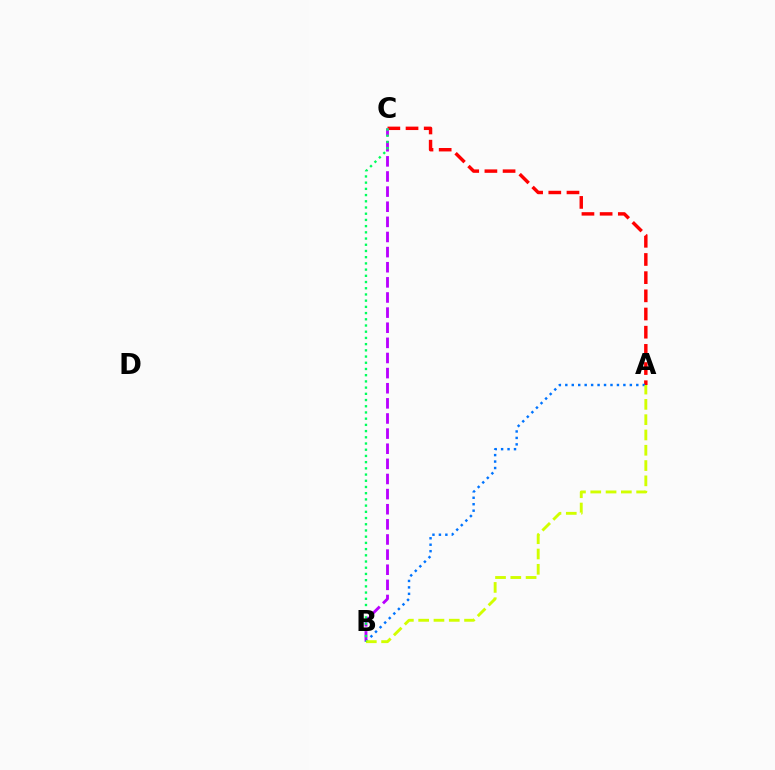{('A', 'C'): [{'color': '#ff0000', 'line_style': 'dashed', 'thickness': 2.47}], ('B', 'C'): [{'color': '#b900ff', 'line_style': 'dashed', 'thickness': 2.05}, {'color': '#00ff5c', 'line_style': 'dotted', 'thickness': 1.69}], ('A', 'B'): [{'color': '#0074ff', 'line_style': 'dotted', 'thickness': 1.75}, {'color': '#d1ff00', 'line_style': 'dashed', 'thickness': 2.08}]}